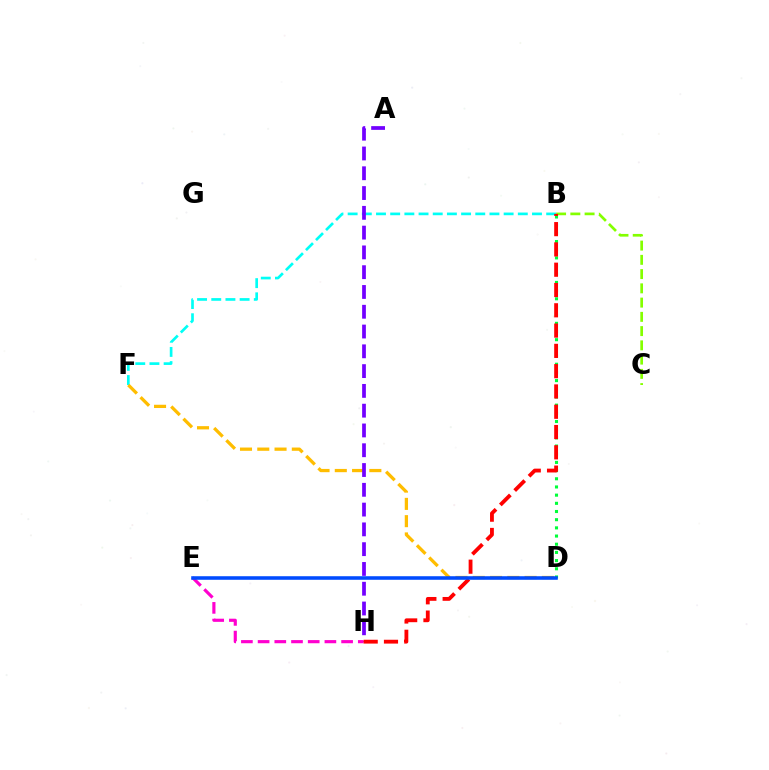{('B', 'D'): [{'color': '#00ff39', 'line_style': 'dotted', 'thickness': 2.22}], ('B', 'C'): [{'color': '#84ff00', 'line_style': 'dashed', 'thickness': 1.94}], ('B', 'F'): [{'color': '#00fff6', 'line_style': 'dashed', 'thickness': 1.93}], ('D', 'F'): [{'color': '#ffbd00', 'line_style': 'dashed', 'thickness': 2.35}], ('A', 'H'): [{'color': '#7200ff', 'line_style': 'dashed', 'thickness': 2.69}], ('E', 'H'): [{'color': '#ff00cf', 'line_style': 'dashed', 'thickness': 2.27}], ('B', 'H'): [{'color': '#ff0000', 'line_style': 'dashed', 'thickness': 2.76}], ('D', 'E'): [{'color': '#004bff', 'line_style': 'solid', 'thickness': 2.57}]}